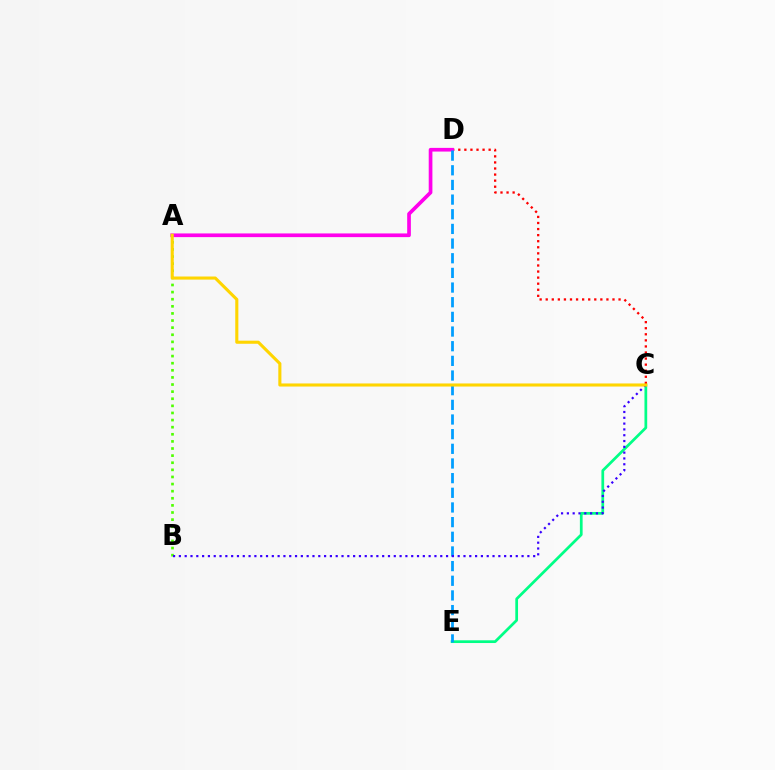{('A', 'B'): [{'color': '#4fff00', 'line_style': 'dotted', 'thickness': 1.93}], ('C', 'E'): [{'color': '#00ff86', 'line_style': 'solid', 'thickness': 1.97}], ('C', 'D'): [{'color': '#ff0000', 'line_style': 'dotted', 'thickness': 1.65}], ('A', 'D'): [{'color': '#ff00ed', 'line_style': 'solid', 'thickness': 2.65}], ('D', 'E'): [{'color': '#009eff', 'line_style': 'dashed', 'thickness': 1.99}], ('B', 'C'): [{'color': '#3700ff', 'line_style': 'dotted', 'thickness': 1.58}], ('A', 'C'): [{'color': '#ffd500', 'line_style': 'solid', 'thickness': 2.22}]}